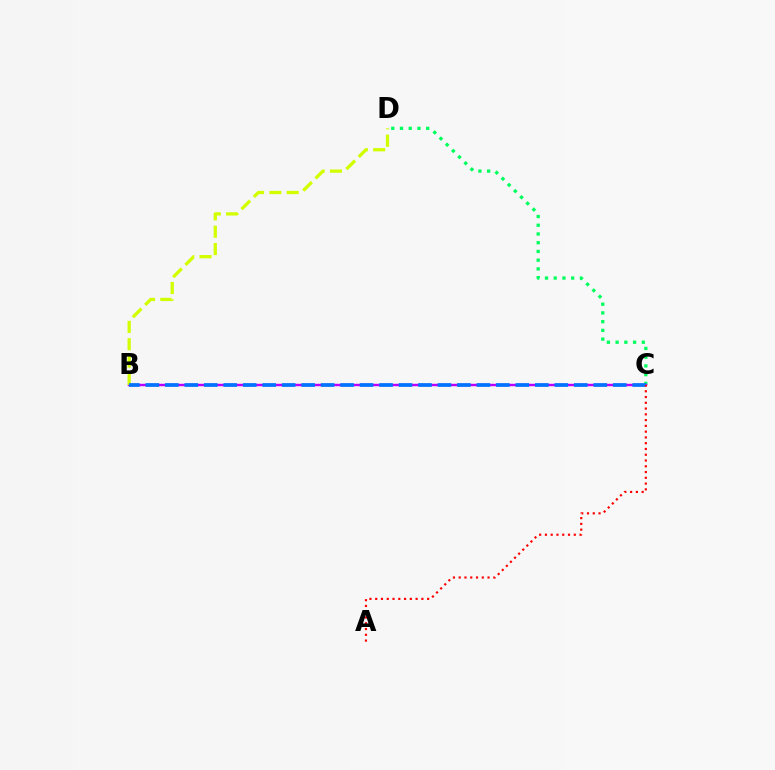{('C', 'D'): [{'color': '#00ff5c', 'line_style': 'dotted', 'thickness': 2.37}], ('B', 'C'): [{'color': '#b900ff', 'line_style': 'solid', 'thickness': 1.75}, {'color': '#0074ff', 'line_style': 'dashed', 'thickness': 2.65}], ('B', 'D'): [{'color': '#d1ff00', 'line_style': 'dashed', 'thickness': 2.36}], ('A', 'C'): [{'color': '#ff0000', 'line_style': 'dotted', 'thickness': 1.57}]}